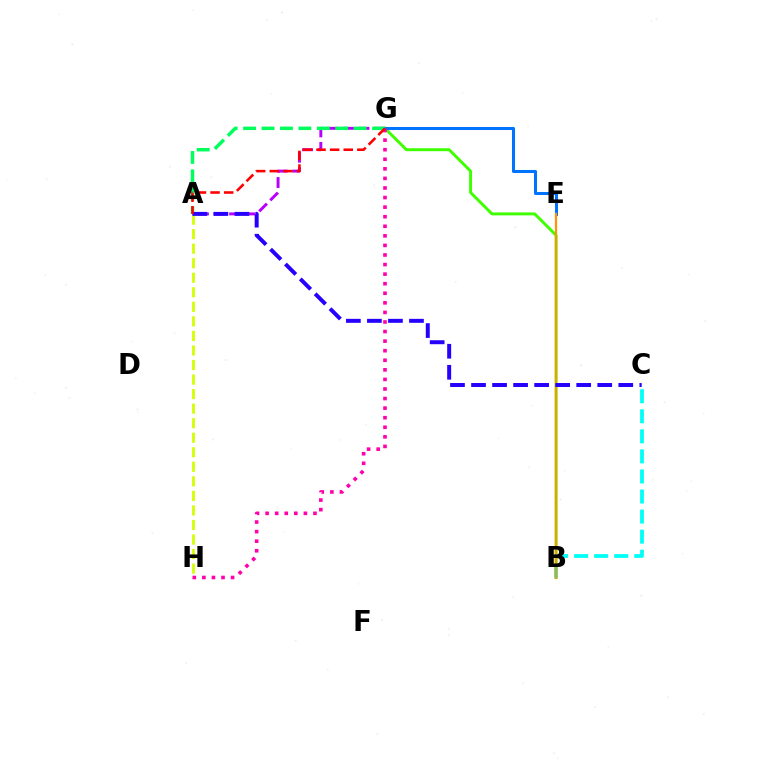{('B', 'G'): [{'color': '#3dff00', 'line_style': 'solid', 'thickness': 2.1}], ('B', 'C'): [{'color': '#00fff6', 'line_style': 'dashed', 'thickness': 2.73}], ('A', 'H'): [{'color': '#d1ff00', 'line_style': 'dashed', 'thickness': 1.98}], ('A', 'G'): [{'color': '#b900ff', 'line_style': 'dashed', 'thickness': 2.12}, {'color': '#00ff5c', 'line_style': 'dashed', 'thickness': 2.5}, {'color': '#ff0000', 'line_style': 'dashed', 'thickness': 1.85}], ('E', 'G'): [{'color': '#0074ff', 'line_style': 'solid', 'thickness': 2.19}], ('G', 'H'): [{'color': '#ff00ac', 'line_style': 'dotted', 'thickness': 2.6}], ('B', 'E'): [{'color': '#ff9400', 'line_style': 'solid', 'thickness': 1.61}], ('A', 'C'): [{'color': '#2500ff', 'line_style': 'dashed', 'thickness': 2.86}]}